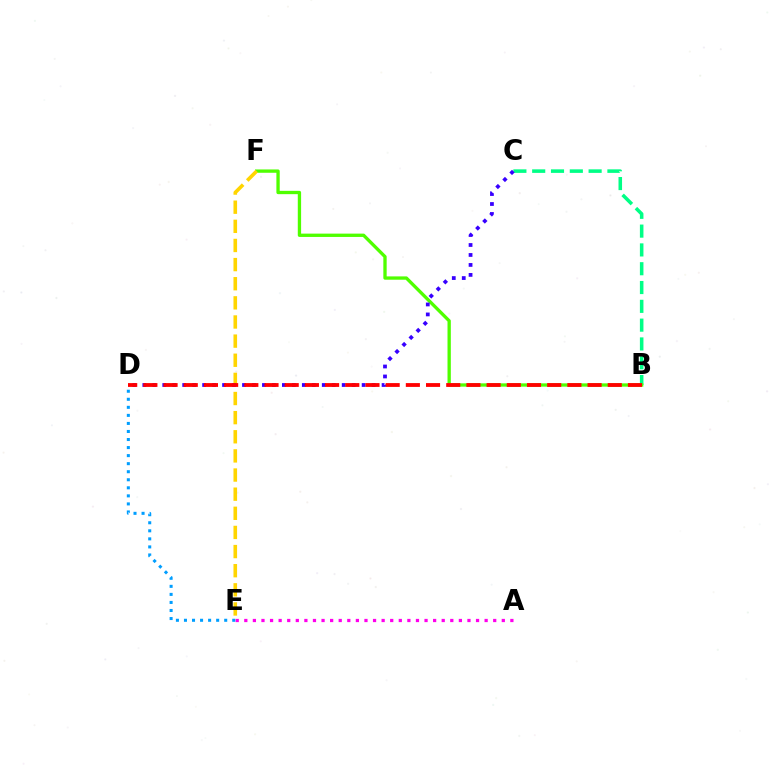{('B', 'C'): [{'color': '#00ff86', 'line_style': 'dashed', 'thickness': 2.55}], ('A', 'E'): [{'color': '#ff00ed', 'line_style': 'dotted', 'thickness': 2.33}], ('B', 'F'): [{'color': '#4fff00', 'line_style': 'solid', 'thickness': 2.39}], ('E', 'F'): [{'color': '#ffd500', 'line_style': 'dashed', 'thickness': 2.6}], ('D', 'E'): [{'color': '#009eff', 'line_style': 'dotted', 'thickness': 2.19}], ('C', 'D'): [{'color': '#3700ff', 'line_style': 'dotted', 'thickness': 2.71}], ('B', 'D'): [{'color': '#ff0000', 'line_style': 'dashed', 'thickness': 2.74}]}